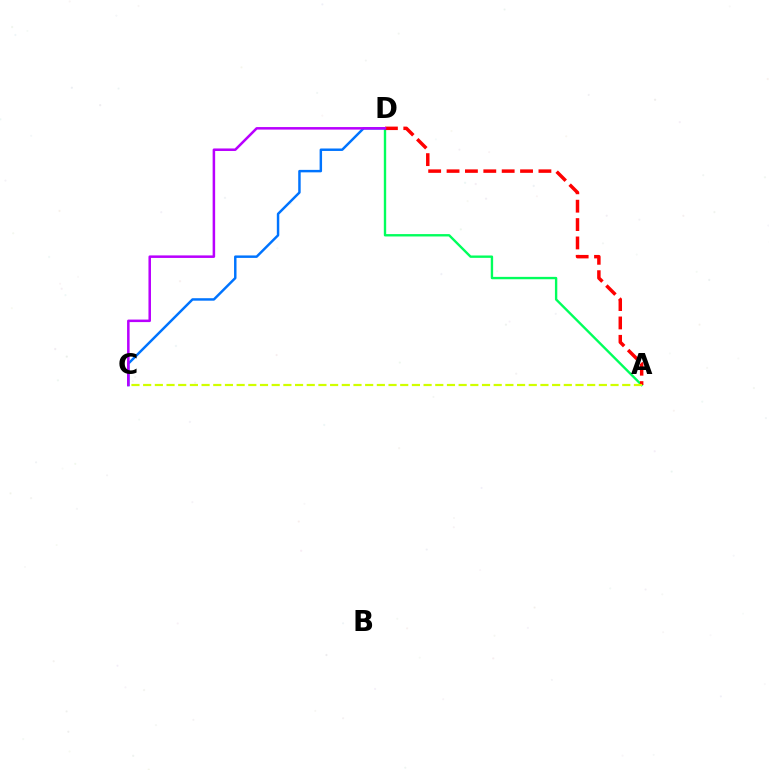{('A', 'D'): [{'color': '#00ff5c', 'line_style': 'solid', 'thickness': 1.71}, {'color': '#ff0000', 'line_style': 'dashed', 'thickness': 2.5}], ('C', 'D'): [{'color': '#0074ff', 'line_style': 'solid', 'thickness': 1.77}, {'color': '#b900ff', 'line_style': 'solid', 'thickness': 1.82}], ('A', 'C'): [{'color': '#d1ff00', 'line_style': 'dashed', 'thickness': 1.59}]}